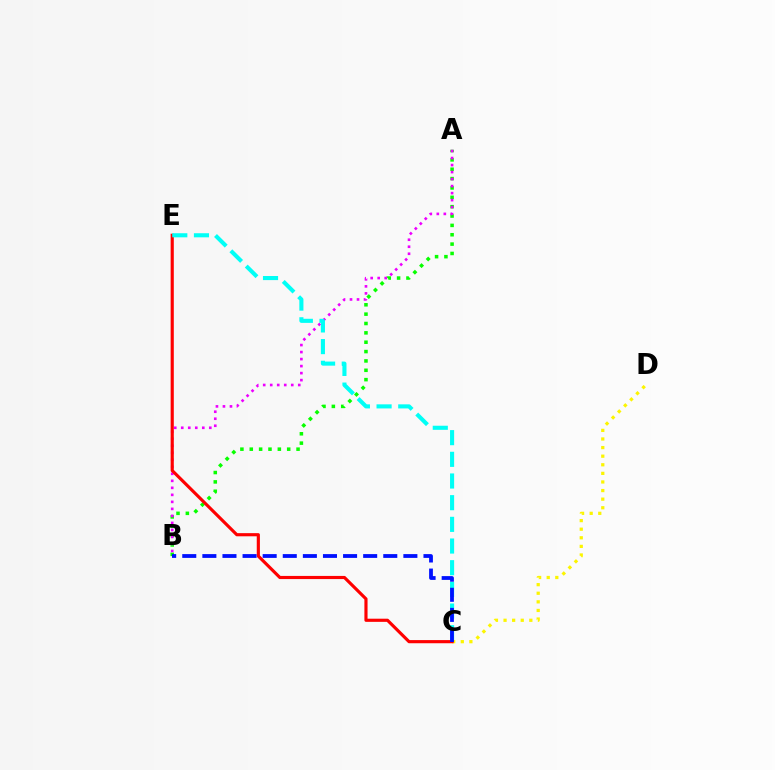{('A', 'B'): [{'color': '#08ff00', 'line_style': 'dotted', 'thickness': 2.54}, {'color': '#ee00ff', 'line_style': 'dotted', 'thickness': 1.9}], ('C', 'D'): [{'color': '#fcf500', 'line_style': 'dotted', 'thickness': 2.34}], ('C', 'E'): [{'color': '#ff0000', 'line_style': 'solid', 'thickness': 2.27}, {'color': '#00fff6', 'line_style': 'dashed', 'thickness': 2.94}], ('B', 'C'): [{'color': '#0010ff', 'line_style': 'dashed', 'thickness': 2.73}]}